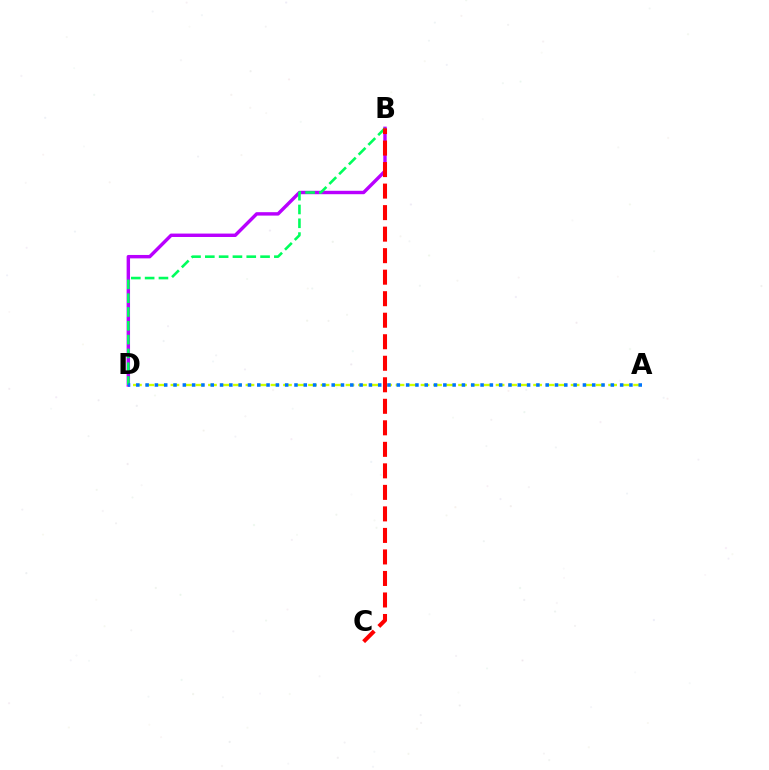{('B', 'D'): [{'color': '#b900ff', 'line_style': 'solid', 'thickness': 2.46}, {'color': '#00ff5c', 'line_style': 'dashed', 'thickness': 1.88}], ('A', 'D'): [{'color': '#d1ff00', 'line_style': 'dashed', 'thickness': 1.7}, {'color': '#0074ff', 'line_style': 'dotted', 'thickness': 2.53}], ('B', 'C'): [{'color': '#ff0000', 'line_style': 'dashed', 'thickness': 2.92}]}